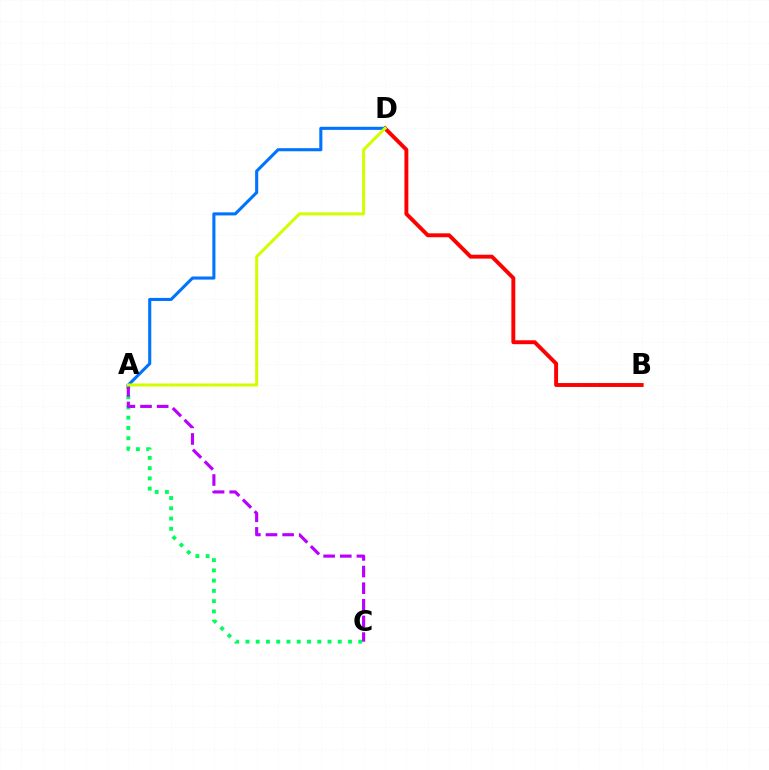{('B', 'D'): [{'color': '#ff0000', 'line_style': 'solid', 'thickness': 2.82}], ('A', 'C'): [{'color': '#00ff5c', 'line_style': 'dotted', 'thickness': 2.79}, {'color': '#b900ff', 'line_style': 'dashed', 'thickness': 2.26}], ('A', 'D'): [{'color': '#0074ff', 'line_style': 'solid', 'thickness': 2.22}, {'color': '#d1ff00', 'line_style': 'solid', 'thickness': 2.18}]}